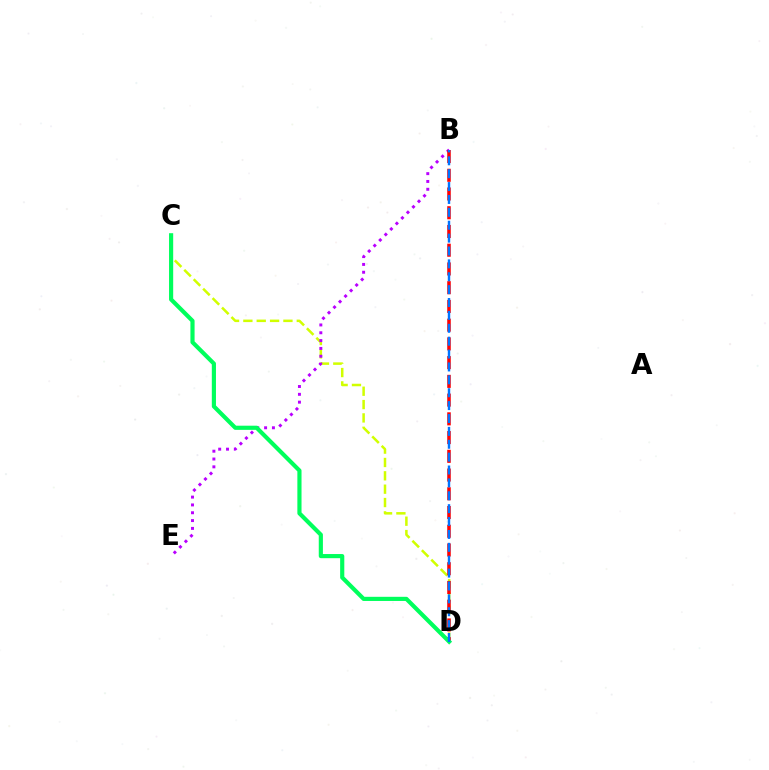{('C', 'D'): [{'color': '#d1ff00', 'line_style': 'dashed', 'thickness': 1.81}, {'color': '#00ff5c', 'line_style': 'solid', 'thickness': 2.99}], ('B', 'E'): [{'color': '#b900ff', 'line_style': 'dotted', 'thickness': 2.13}], ('B', 'D'): [{'color': '#ff0000', 'line_style': 'dashed', 'thickness': 2.55}, {'color': '#0074ff', 'line_style': 'dashed', 'thickness': 1.75}]}